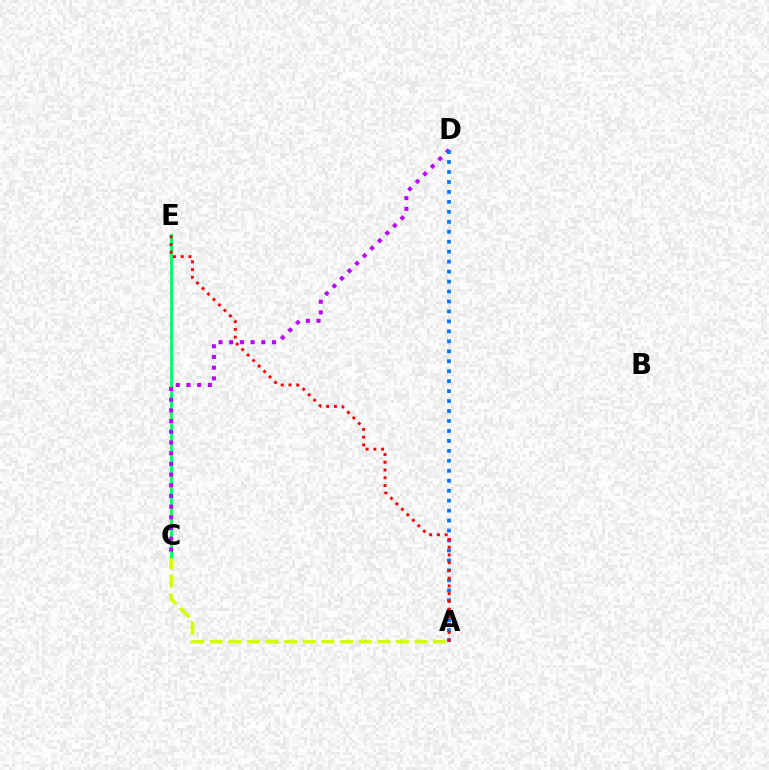{('A', 'C'): [{'color': '#d1ff00', 'line_style': 'dashed', 'thickness': 2.53}], ('C', 'E'): [{'color': '#00ff5c', 'line_style': 'solid', 'thickness': 2.03}], ('C', 'D'): [{'color': '#b900ff', 'line_style': 'dotted', 'thickness': 2.9}], ('A', 'D'): [{'color': '#0074ff', 'line_style': 'dotted', 'thickness': 2.71}], ('A', 'E'): [{'color': '#ff0000', 'line_style': 'dotted', 'thickness': 2.11}]}